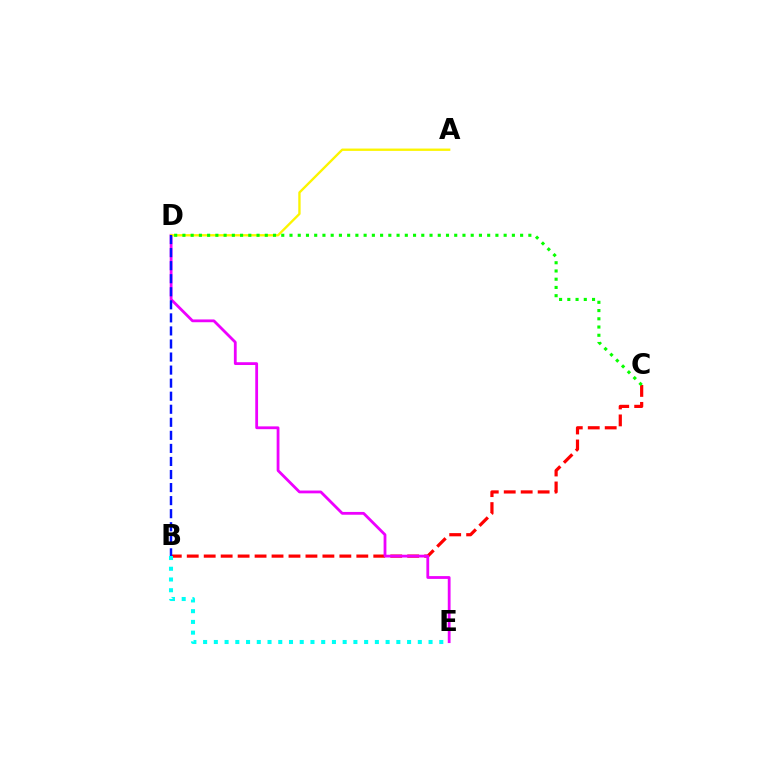{('B', 'C'): [{'color': '#ff0000', 'line_style': 'dashed', 'thickness': 2.3}], ('D', 'E'): [{'color': '#ee00ff', 'line_style': 'solid', 'thickness': 2.01}], ('A', 'D'): [{'color': '#fcf500', 'line_style': 'solid', 'thickness': 1.69}], ('B', 'D'): [{'color': '#0010ff', 'line_style': 'dashed', 'thickness': 1.77}], ('C', 'D'): [{'color': '#08ff00', 'line_style': 'dotted', 'thickness': 2.24}], ('B', 'E'): [{'color': '#00fff6', 'line_style': 'dotted', 'thickness': 2.92}]}